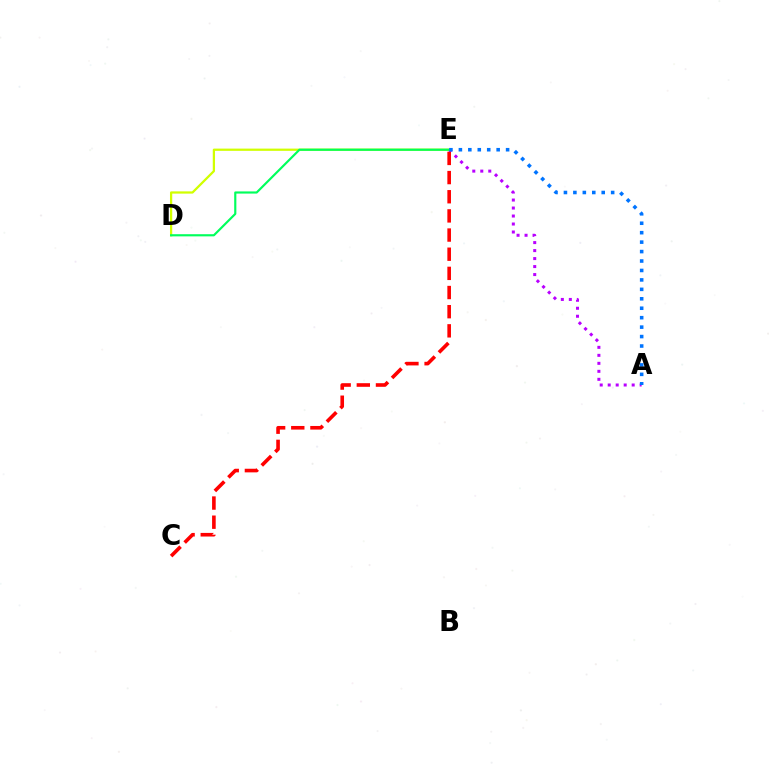{('A', 'E'): [{'color': '#b900ff', 'line_style': 'dotted', 'thickness': 2.17}, {'color': '#0074ff', 'line_style': 'dotted', 'thickness': 2.57}], ('D', 'E'): [{'color': '#d1ff00', 'line_style': 'solid', 'thickness': 1.62}, {'color': '#00ff5c', 'line_style': 'solid', 'thickness': 1.56}], ('C', 'E'): [{'color': '#ff0000', 'line_style': 'dashed', 'thickness': 2.6}]}